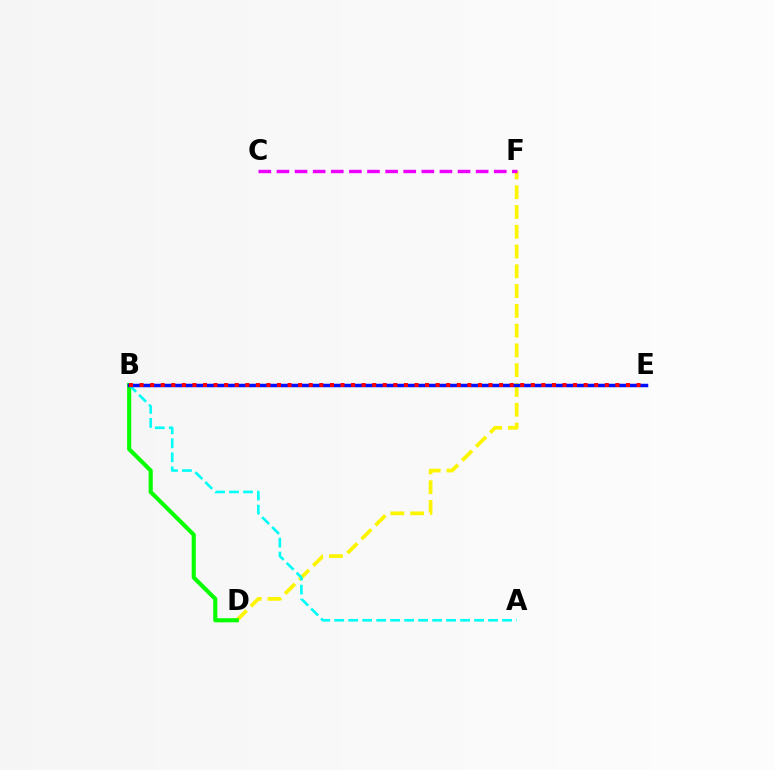{('D', 'F'): [{'color': '#fcf500', 'line_style': 'dashed', 'thickness': 2.69}], ('B', 'D'): [{'color': '#08ff00', 'line_style': 'solid', 'thickness': 2.96}], ('A', 'B'): [{'color': '#00fff6', 'line_style': 'dashed', 'thickness': 1.9}], ('C', 'F'): [{'color': '#ee00ff', 'line_style': 'dashed', 'thickness': 2.46}], ('B', 'E'): [{'color': '#0010ff', 'line_style': 'solid', 'thickness': 2.51}, {'color': '#ff0000', 'line_style': 'dotted', 'thickness': 2.87}]}